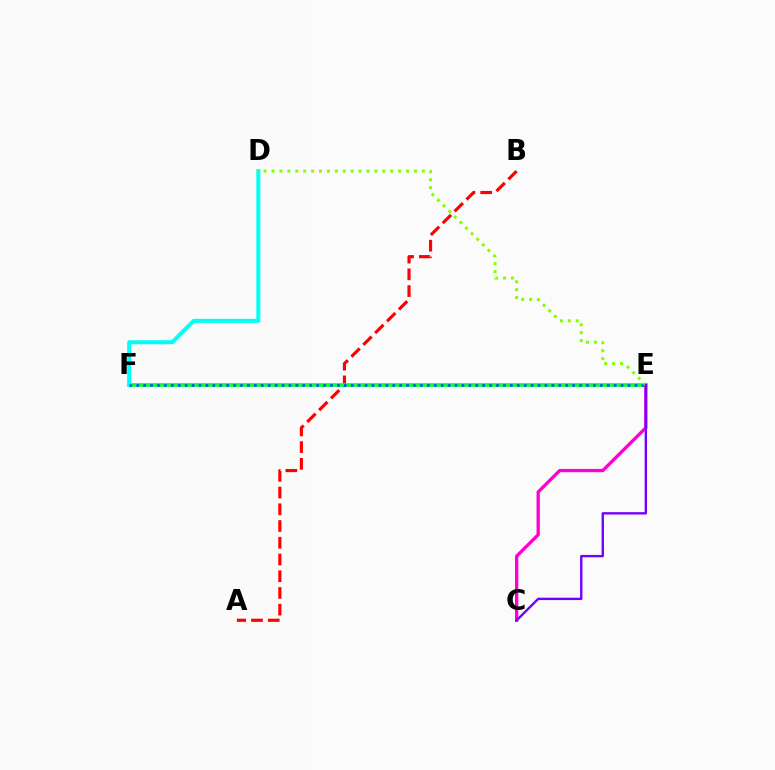{('E', 'F'): [{'color': '#ffbd00', 'line_style': 'solid', 'thickness': 1.65}, {'color': '#00ff39', 'line_style': 'solid', 'thickness': 2.62}, {'color': '#004bff', 'line_style': 'dotted', 'thickness': 1.88}], ('A', 'B'): [{'color': '#ff0000', 'line_style': 'dashed', 'thickness': 2.27}], ('C', 'E'): [{'color': '#ff00cf', 'line_style': 'solid', 'thickness': 2.38}, {'color': '#7200ff', 'line_style': 'solid', 'thickness': 1.71}], ('D', 'F'): [{'color': '#00fff6', 'line_style': 'solid', 'thickness': 2.88}], ('D', 'E'): [{'color': '#84ff00', 'line_style': 'dotted', 'thickness': 2.15}]}